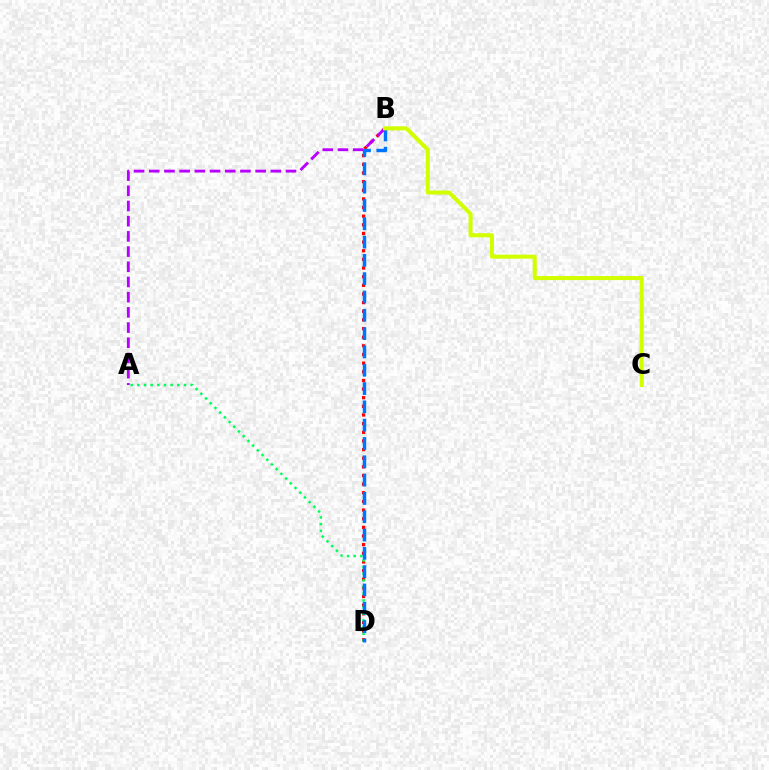{('B', 'D'): [{'color': '#ff0000', 'line_style': 'dotted', 'thickness': 2.35}, {'color': '#0074ff', 'line_style': 'dashed', 'thickness': 2.49}], ('A', 'D'): [{'color': '#00ff5c', 'line_style': 'dotted', 'thickness': 1.81}], ('A', 'B'): [{'color': '#b900ff', 'line_style': 'dashed', 'thickness': 2.06}], ('B', 'C'): [{'color': '#d1ff00', 'line_style': 'solid', 'thickness': 2.92}]}